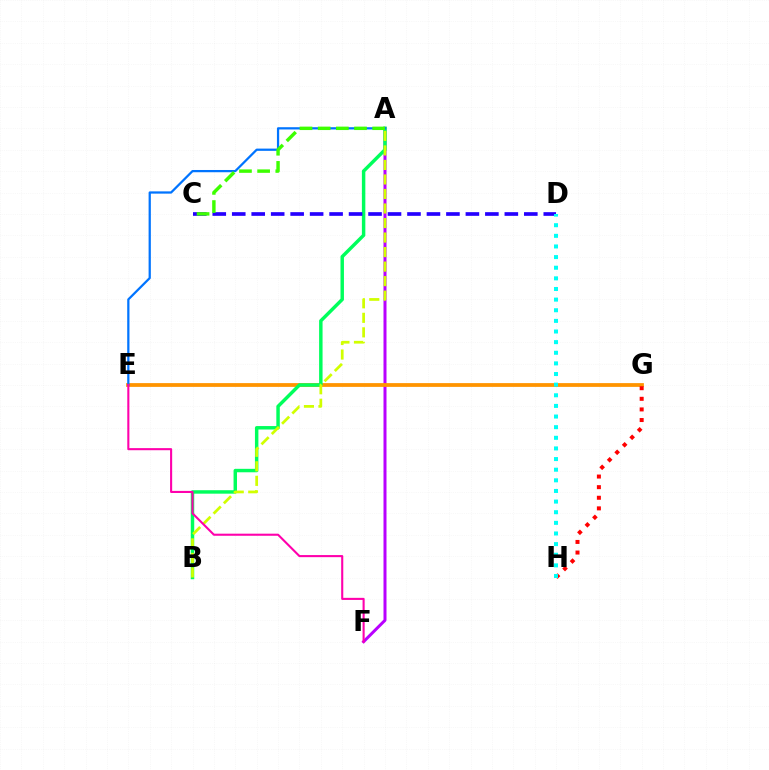{('A', 'F'): [{'color': '#b900ff', 'line_style': 'solid', 'thickness': 2.16}], ('E', 'G'): [{'color': '#ff9400', 'line_style': 'solid', 'thickness': 2.72}], ('A', 'B'): [{'color': '#00ff5c', 'line_style': 'solid', 'thickness': 2.49}, {'color': '#d1ff00', 'line_style': 'dashed', 'thickness': 1.97}], ('G', 'H'): [{'color': '#ff0000', 'line_style': 'dotted', 'thickness': 2.88}], ('A', 'E'): [{'color': '#0074ff', 'line_style': 'solid', 'thickness': 1.62}], ('C', 'D'): [{'color': '#2500ff', 'line_style': 'dashed', 'thickness': 2.65}], ('D', 'H'): [{'color': '#00fff6', 'line_style': 'dotted', 'thickness': 2.89}], ('E', 'F'): [{'color': '#ff00ac', 'line_style': 'solid', 'thickness': 1.51}], ('A', 'C'): [{'color': '#3dff00', 'line_style': 'dashed', 'thickness': 2.47}]}